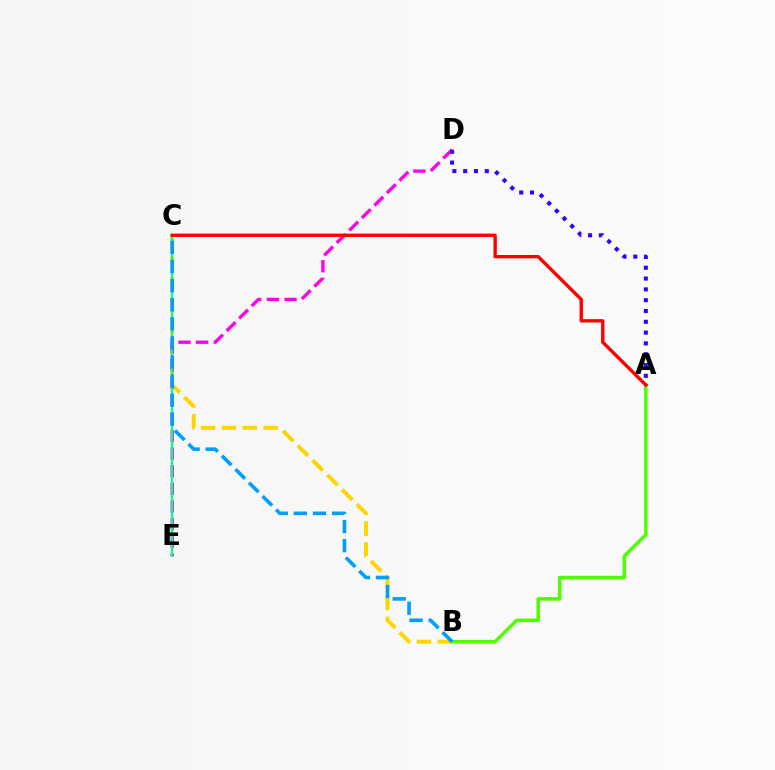{('B', 'C'): [{'color': '#ffd500', 'line_style': 'dashed', 'thickness': 2.83}, {'color': '#009eff', 'line_style': 'dashed', 'thickness': 2.59}], ('D', 'E'): [{'color': '#ff00ed', 'line_style': 'dashed', 'thickness': 2.4}], ('C', 'E'): [{'color': '#00ff86', 'line_style': 'solid', 'thickness': 1.58}], ('A', 'B'): [{'color': '#4fff00', 'line_style': 'solid', 'thickness': 2.52}], ('A', 'D'): [{'color': '#3700ff', 'line_style': 'dotted', 'thickness': 2.94}], ('A', 'C'): [{'color': '#ff0000', 'line_style': 'solid', 'thickness': 2.42}]}